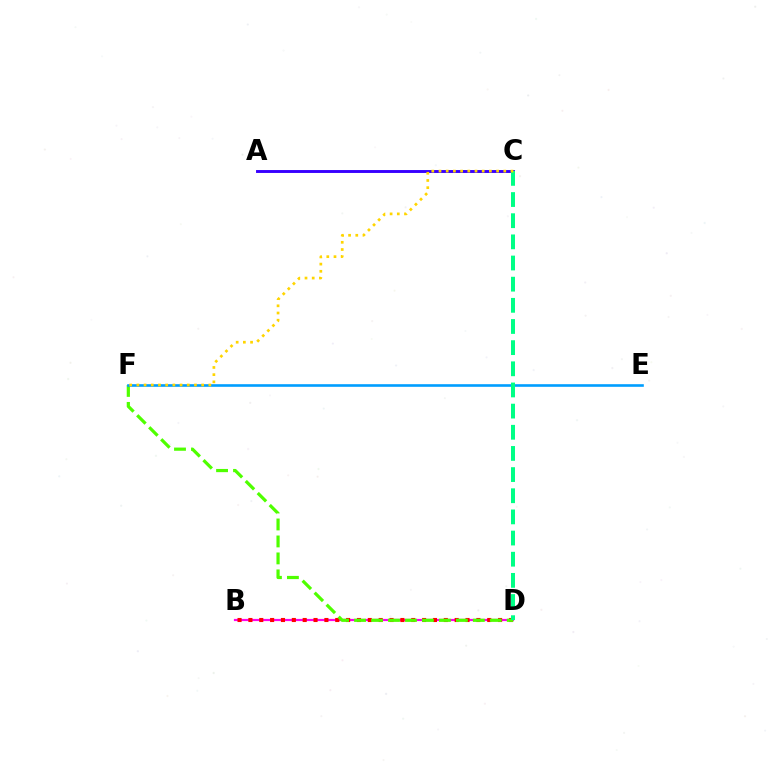{('B', 'D'): [{'color': '#ff00ed', 'line_style': 'solid', 'thickness': 1.58}, {'color': '#ff0000', 'line_style': 'dotted', 'thickness': 2.95}], ('A', 'C'): [{'color': '#3700ff', 'line_style': 'solid', 'thickness': 2.09}], ('D', 'F'): [{'color': '#4fff00', 'line_style': 'dashed', 'thickness': 2.31}], ('E', 'F'): [{'color': '#009eff', 'line_style': 'solid', 'thickness': 1.89}], ('C', 'D'): [{'color': '#00ff86', 'line_style': 'dashed', 'thickness': 2.87}], ('C', 'F'): [{'color': '#ffd500', 'line_style': 'dotted', 'thickness': 1.96}]}